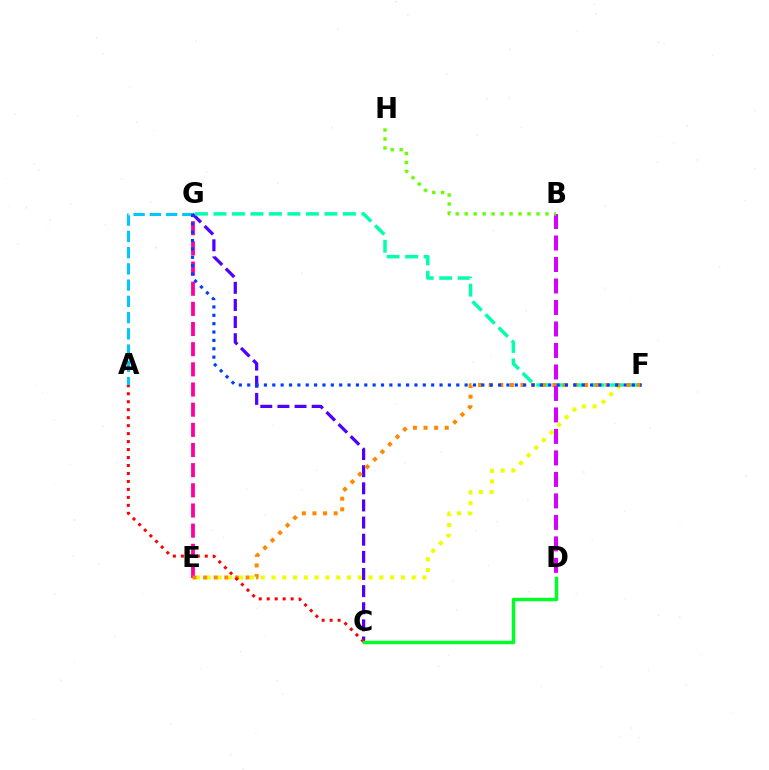{('C', 'G'): [{'color': '#4f00ff', 'line_style': 'dashed', 'thickness': 2.33}], ('E', 'F'): [{'color': '#eeff00', 'line_style': 'dotted', 'thickness': 2.93}, {'color': '#ff8800', 'line_style': 'dotted', 'thickness': 2.88}], ('E', 'G'): [{'color': '#ff00a0', 'line_style': 'dashed', 'thickness': 2.74}], ('F', 'G'): [{'color': '#00ffaf', 'line_style': 'dashed', 'thickness': 2.51}, {'color': '#003fff', 'line_style': 'dotted', 'thickness': 2.27}], ('A', 'G'): [{'color': '#00c7ff', 'line_style': 'dashed', 'thickness': 2.21}], ('A', 'C'): [{'color': '#ff0000', 'line_style': 'dotted', 'thickness': 2.17}], ('B', 'D'): [{'color': '#d600ff', 'line_style': 'dashed', 'thickness': 2.92}], ('C', 'D'): [{'color': '#00ff27', 'line_style': 'solid', 'thickness': 2.49}], ('B', 'H'): [{'color': '#66ff00', 'line_style': 'dotted', 'thickness': 2.44}]}